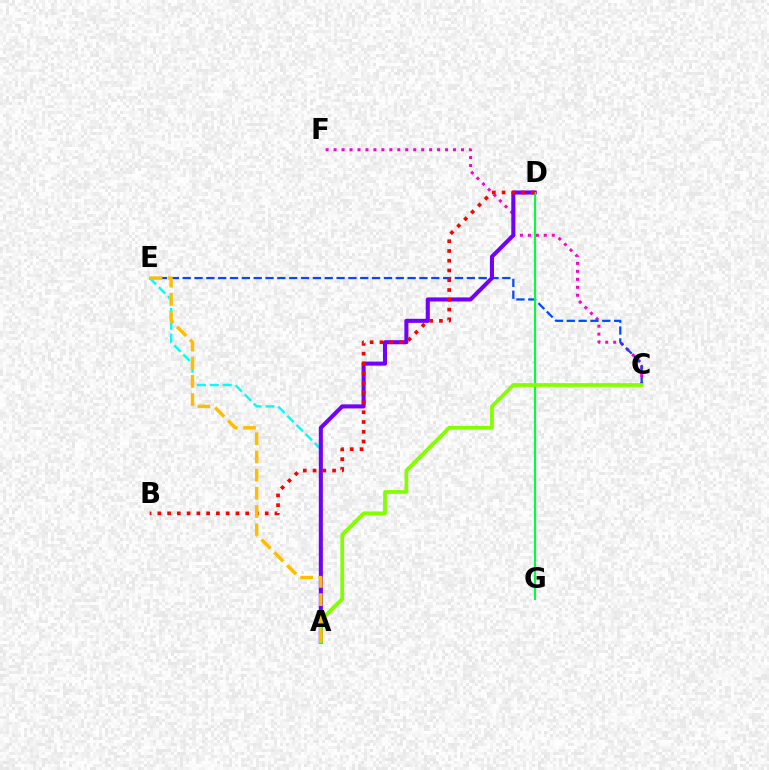{('C', 'F'): [{'color': '#ff00cf', 'line_style': 'dotted', 'thickness': 2.16}], ('A', 'E'): [{'color': '#00fff6', 'line_style': 'dashed', 'thickness': 1.75}, {'color': '#ffbd00', 'line_style': 'dashed', 'thickness': 2.47}], ('C', 'E'): [{'color': '#004bff', 'line_style': 'dashed', 'thickness': 1.61}], ('A', 'D'): [{'color': '#7200ff', 'line_style': 'solid', 'thickness': 2.93}], ('D', 'G'): [{'color': '#00ff39', 'line_style': 'solid', 'thickness': 1.53}], ('B', 'D'): [{'color': '#ff0000', 'line_style': 'dotted', 'thickness': 2.65}], ('A', 'C'): [{'color': '#84ff00', 'line_style': 'solid', 'thickness': 2.69}]}